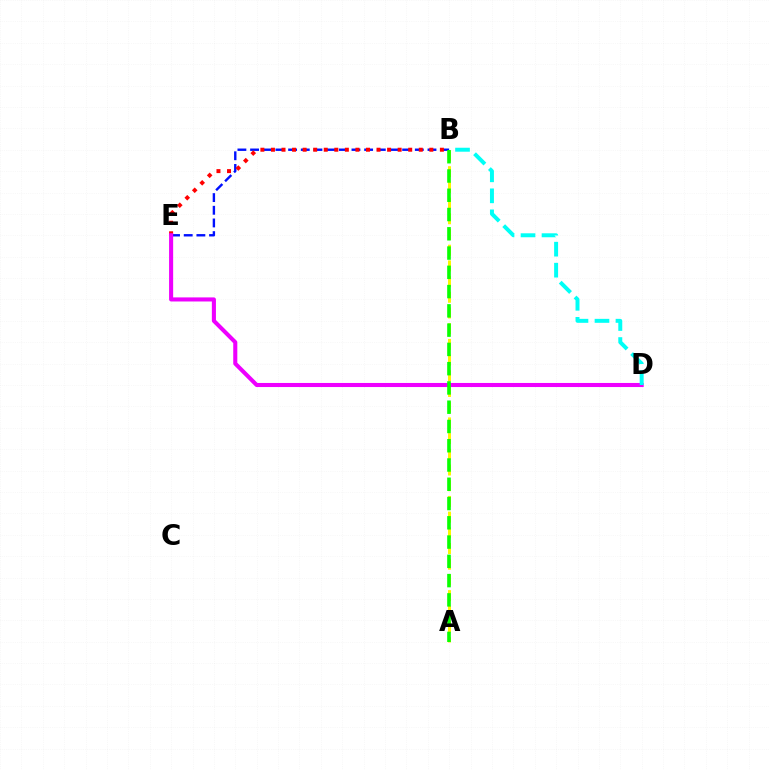{('A', 'B'): [{'color': '#fcf500', 'line_style': 'dashed', 'thickness': 2.13}, {'color': '#08ff00', 'line_style': 'dashed', 'thickness': 2.62}], ('B', 'E'): [{'color': '#0010ff', 'line_style': 'dashed', 'thickness': 1.72}, {'color': '#ff0000', 'line_style': 'dotted', 'thickness': 2.87}], ('D', 'E'): [{'color': '#ee00ff', 'line_style': 'solid', 'thickness': 2.94}], ('B', 'D'): [{'color': '#00fff6', 'line_style': 'dashed', 'thickness': 2.85}]}